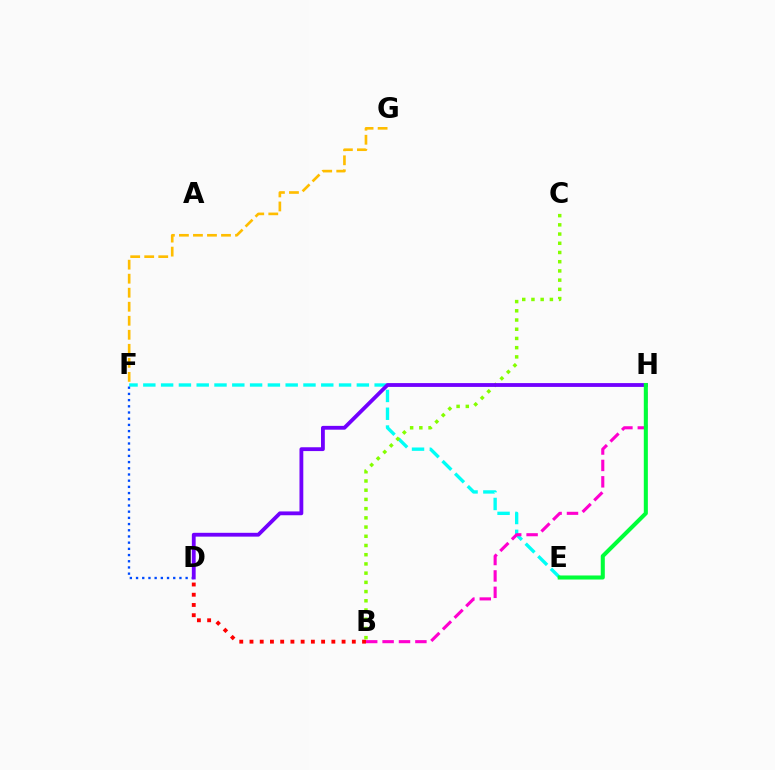{('B', 'D'): [{'color': '#ff0000', 'line_style': 'dotted', 'thickness': 2.78}], ('E', 'F'): [{'color': '#00fff6', 'line_style': 'dashed', 'thickness': 2.42}], ('B', 'C'): [{'color': '#84ff00', 'line_style': 'dotted', 'thickness': 2.5}], ('F', 'G'): [{'color': '#ffbd00', 'line_style': 'dashed', 'thickness': 1.91}], ('D', 'F'): [{'color': '#004bff', 'line_style': 'dotted', 'thickness': 1.68}], ('B', 'H'): [{'color': '#ff00cf', 'line_style': 'dashed', 'thickness': 2.23}], ('D', 'H'): [{'color': '#7200ff', 'line_style': 'solid', 'thickness': 2.75}], ('E', 'H'): [{'color': '#00ff39', 'line_style': 'solid', 'thickness': 2.92}]}